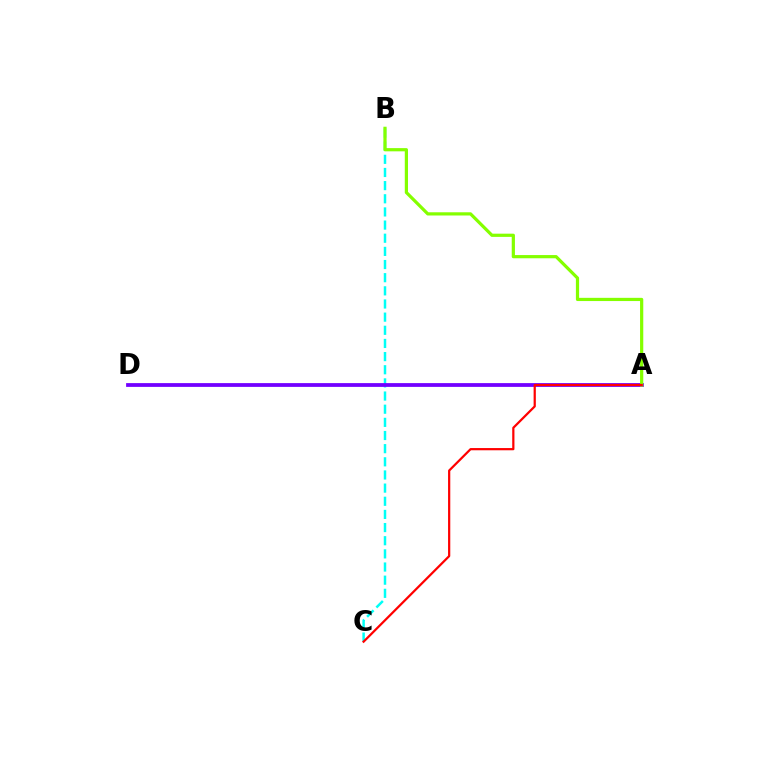{('B', 'C'): [{'color': '#00fff6', 'line_style': 'dashed', 'thickness': 1.79}], ('A', 'D'): [{'color': '#7200ff', 'line_style': 'solid', 'thickness': 2.72}], ('A', 'B'): [{'color': '#84ff00', 'line_style': 'solid', 'thickness': 2.31}], ('A', 'C'): [{'color': '#ff0000', 'line_style': 'solid', 'thickness': 1.6}]}